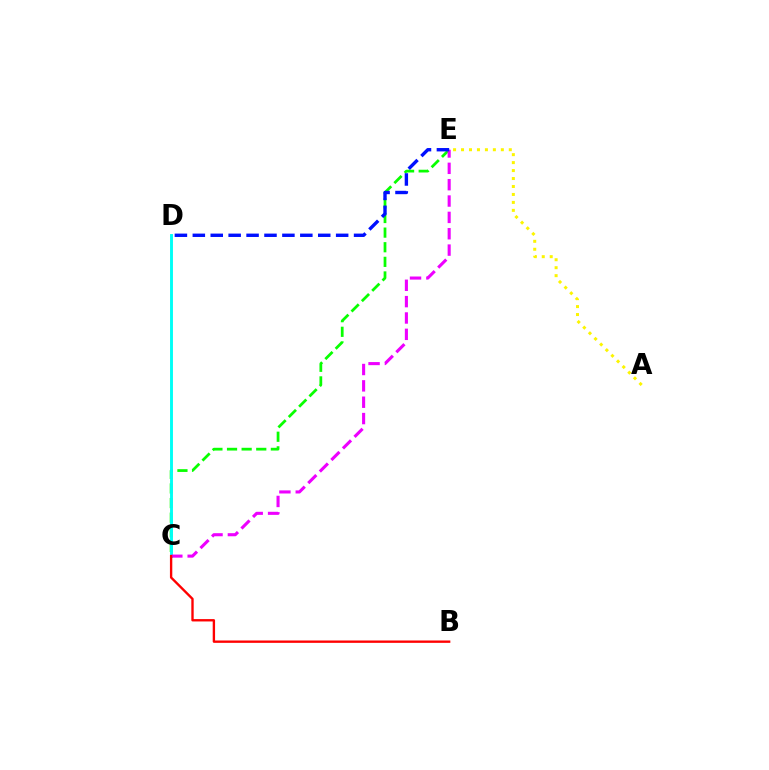{('C', 'E'): [{'color': '#08ff00', 'line_style': 'dashed', 'thickness': 1.99}, {'color': '#ee00ff', 'line_style': 'dashed', 'thickness': 2.22}], ('C', 'D'): [{'color': '#00fff6', 'line_style': 'solid', 'thickness': 2.09}], ('A', 'E'): [{'color': '#fcf500', 'line_style': 'dotted', 'thickness': 2.16}], ('D', 'E'): [{'color': '#0010ff', 'line_style': 'dashed', 'thickness': 2.43}], ('B', 'C'): [{'color': '#ff0000', 'line_style': 'solid', 'thickness': 1.7}]}